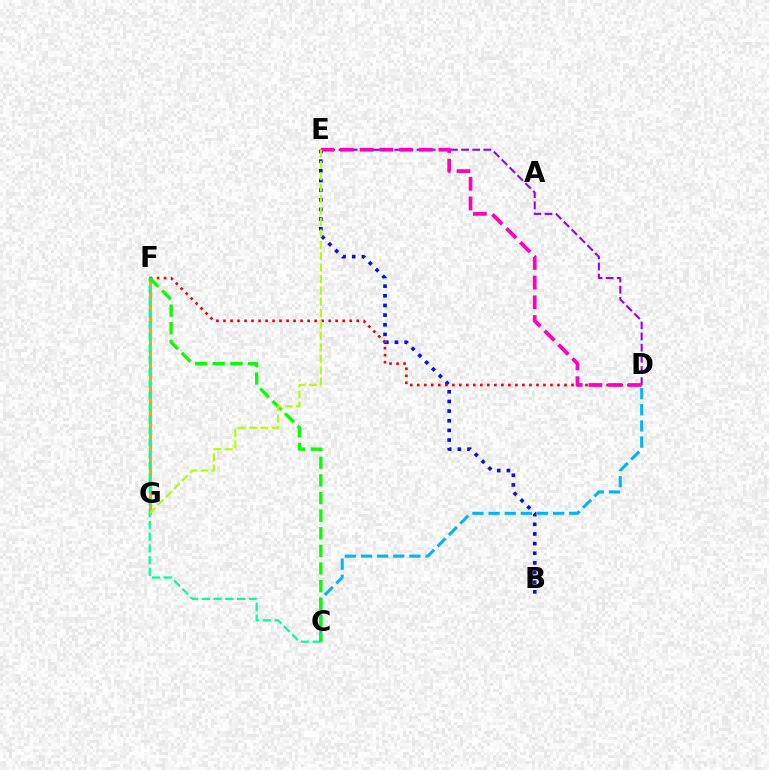{('F', 'G'): [{'color': '#ffa500', 'line_style': 'solid', 'thickness': 2.3}], ('B', 'E'): [{'color': '#0010ff', 'line_style': 'dotted', 'thickness': 2.62}], ('C', 'D'): [{'color': '#00b5ff', 'line_style': 'dashed', 'thickness': 2.19}], ('C', 'F'): [{'color': '#00ff9d', 'line_style': 'dashed', 'thickness': 1.6}, {'color': '#08ff00', 'line_style': 'dashed', 'thickness': 2.39}], ('D', 'F'): [{'color': '#ff0000', 'line_style': 'dotted', 'thickness': 1.91}], ('D', 'E'): [{'color': '#9b00ff', 'line_style': 'dashed', 'thickness': 1.51}, {'color': '#ff00bd', 'line_style': 'dashed', 'thickness': 2.68}], ('E', 'G'): [{'color': '#b3ff00', 'line_style': 'dashed', 'thickness': 1.55}]}